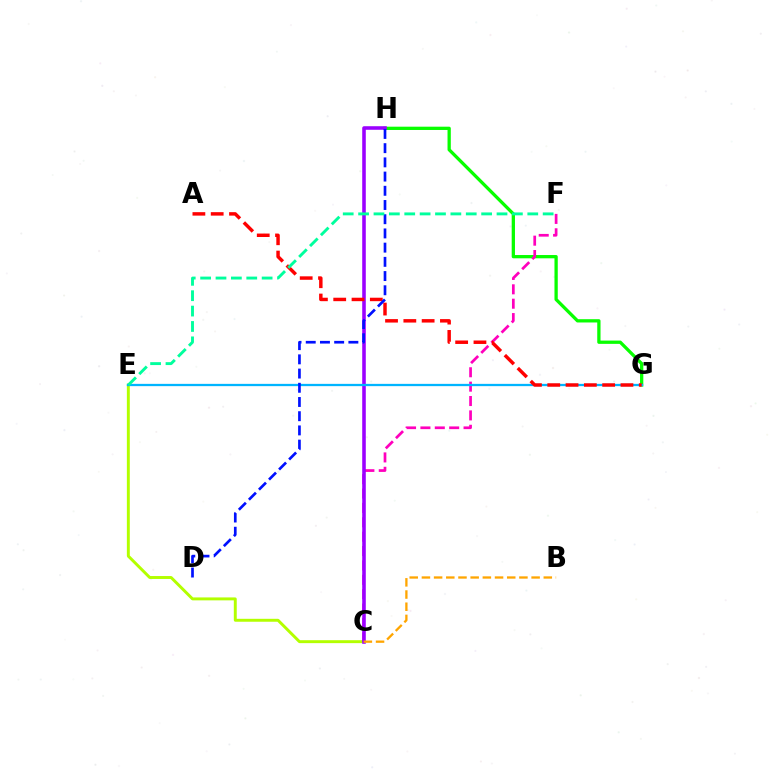{('C', 'E'): [{'color': '#b3ff00', 'line_style': 'solid', 'thickness': 2.11}], ('G', 'H'): [{'color': '#08ff00', 'line_style': 'solid', 'thickness': 2.36}], ('C', 'F'): [{'color': '#ff00bd', 'line_style': 'dashed', 'thickness': 1.95}], ('C', 'H'): [{'color': '#9b00ff', 'line_style': 'solid', 'thickness': 2.57}], ('B', 'C'): [{'color': '#ffa500', 'line_style': 'dashed', 'thickness': 1.66}], ('E', 'G'): [{'color': '#00b5ff', 'line_style': 'solid', 'thickness': 1.63}], ('A', 'G'): [{'color': '#ff0000', 'line_style': 'dashed', 'thickness': 2.49}], ('D', 'H'): [{'color': '#0010ff', 'line_style': 'dashed', 'thickness': 1.93}], ('E', 'F'): [{'color': '#00ff9d', 'line_style': 'dashed', 'thickness': 2.09}]}